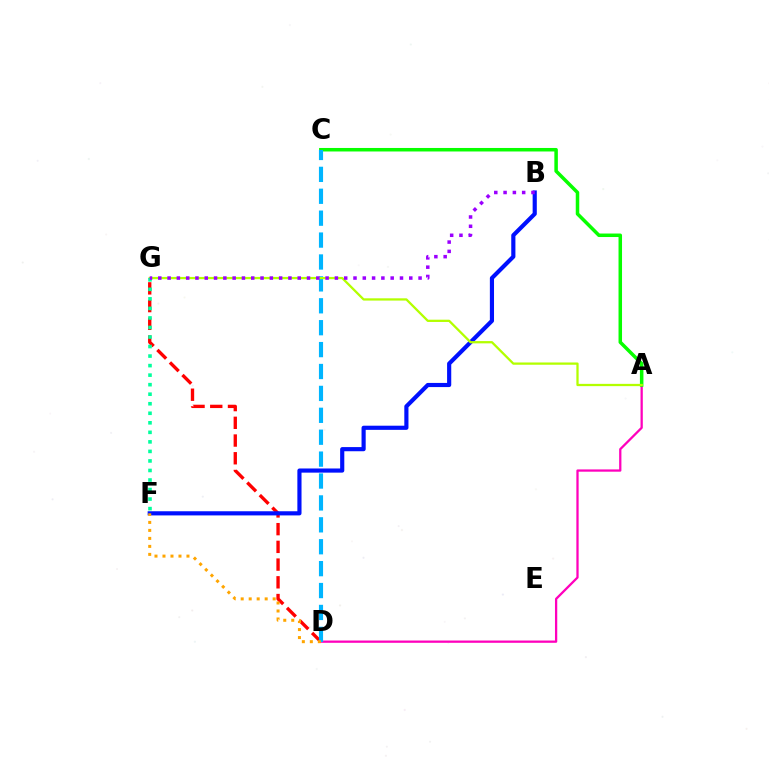{('A', 'D'): [{'color': '#ff00bd', 'line_style': 'solid', 'thickness': 1.64}], ('D', 'G'): [{'color': '#ff0000', 'line_style': 'dashed', 'thickness': 2.41}], ('B', 'F'): [{'color': '#0010ff', 'line_style': 'solid', 'thickness': 2.99}], ('A', 'C'): [{'color': '#08ff00', 'line_style': 'solid', 'thickness': 2.53}], ('C', 'D'): [{'color': '#00b5ff', 'line_style': 'dashed', 'thickness': 2.98}], ('A', 'G'): [{'color': '#b3ff00', 'line_style': 'solid', 'thickness': 1.63}], ('D', 'F'): [{'color': '#ffa500', 'line_style': 'dotted', 'thickness': 2.17}], ('F', 'G'): [{'color': '#00ff9d', 'line_style': 'dotted', 'thickness': 2.59}], ('B', 'G'): [{'color': '#9b00ff', 'line_style': 'dotted', 'thickness': 2.53}]}